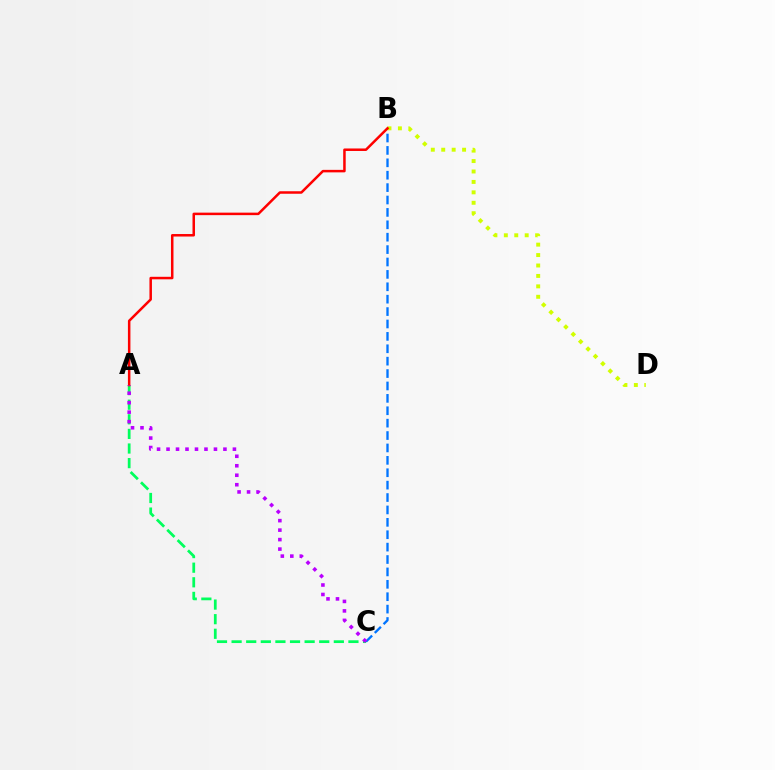{('B', 'C'): [{'color': '#0074ff', 'line_style': 'dashed', 'thickness': 1.68}], ('B', 'D'): [{'color': '#d1ff00', 'line_style': 'dotted', 'thickness': 2.83}], ('A', 'C'): [{'color': '#00ff5c', 'line_style': 'dashed', 'thickness': 1.98}, {'color': '#b900ff', 'line_style': 'dotted', 'thickness': 2.58}], ('A', 'B'): [{'color': '#ff0000', 'line_style': 'solid', 'thickness': 1.8}]}